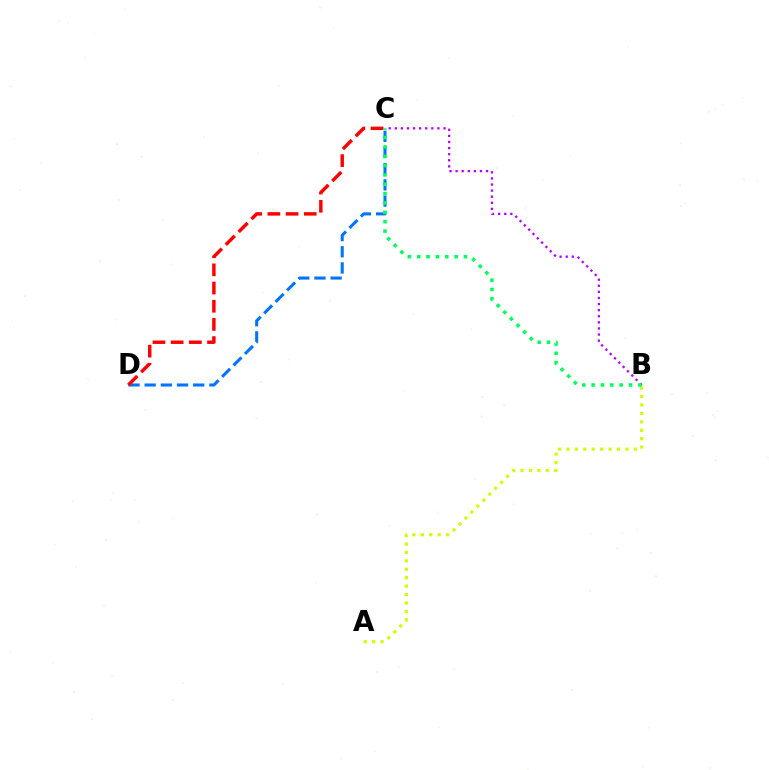{('A', 'B'): [{'color': '#d1ff00', 'line_style': 'dotted', 'thickness': 2.29}], ('C', 'D'): [{'color': '#0074ff', 'line_style': 'dashed', 'thickness': 2.2}, {'color': '#ff0000', 'line_style': 'dashed', 'thickness': 2.47}], ('B', 'C'): [{'color': '#b900ff', 'line_style': 'dotted', 'thickness': 1.66}, {'color': '#00ff5c', 'line_style': 'dotted', 'thickness': 2.54}]}